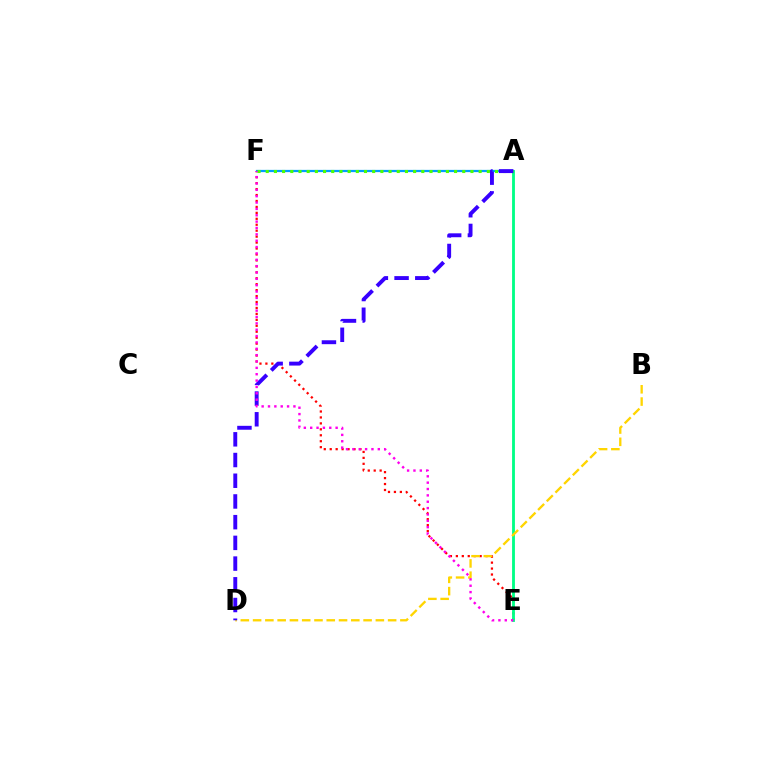{('E', 'F'): [{'color': '#ff0000', 'line_style': 'dotted', 'thickness': 1.61}, {'color': '#ff00ed', 'line_style': 'dotted', 'thickness': 1.73}], ('A', 'F'): [{'color': '#009eff', 'line_style': 'solid', 'thickness': 1.62}, {'color': '#4fff00', 'line_style': 'dotted', 'thickness': 2.22}], ('A', 'E'): [{'color': '#00ff86', 'line_style': 'solid', 'thickness': 2.04}], ('B', 'D'): [{'color': '#ffd500', 'line_style': 'dashed', 'thickness': 1.67}], ('A', 'D'): [{'color': '#3700ff', 'line_style': 'dashed', 'thickness': 2.81}]}